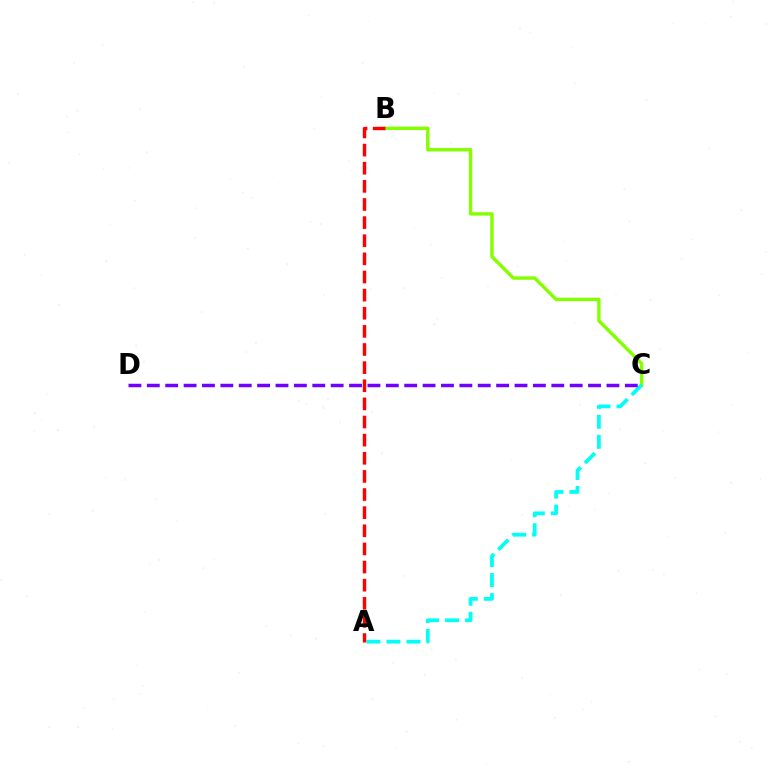{('B', 'C'): [{'color': '#84ff00', 'line_style': 'solid', 'thickness': 2.44}], ('A', 'C'): [{'color': '#00fff6', 'line_style': 'dashed', 'thickness': 2.72}], ('C', 'D'): [{'color': '#7200ff', 'line_style': 'dashed', 'thickness': 2.5}], ('A', 'B'): [{'color': '#ff0000', 'line_style': 'dashed', 'thickness': 2.46}]}